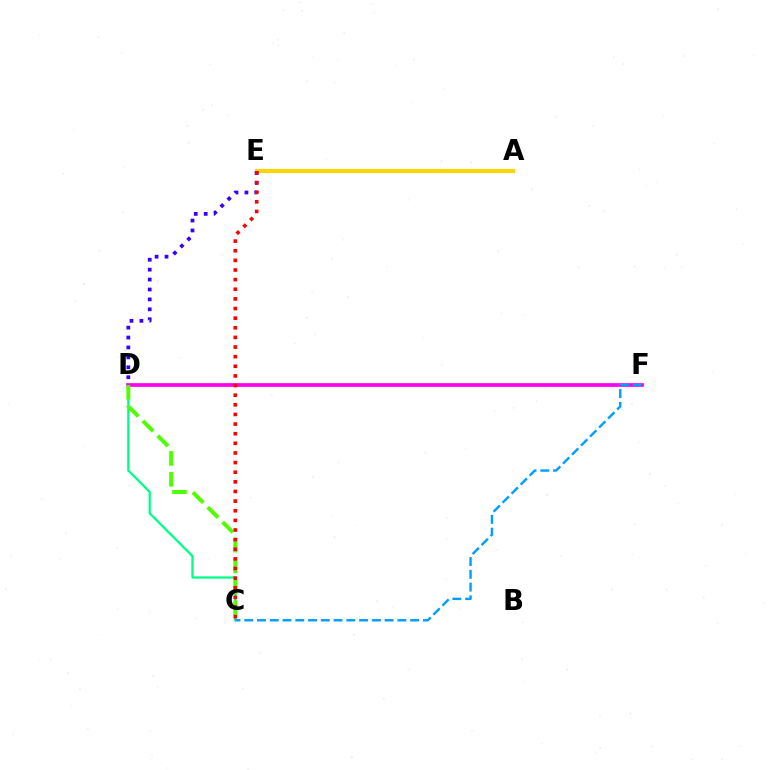{('C', 'D'): [{'color': '#00ff86', 'line_style': 'solid', 'thickness': 1.63}, {'color': '#4fff00', 'line_style': 'dashed', 'thickness': 2.85}], ('D', 'F'): [{'color': '#ff00ed', 'line_style': 'solid', 'thickness': 2.67}], ('C', 'F'): [{'color': '#009eff', 'line_style': 'dashed', 'thickness': 1.73}], ('A', 'E'): [{'color': '#ffd500', 'line_style': 'solid', 'thickness': 2.98}], ('D', 'E'): [{'color': '#3700ff', 'line_style': 'dotted', 'thickness': 2.7}], ('C', 'E'): [{'color': '#ff0000', 'line_style': 'dotted', 'thickness': 2.62}]}